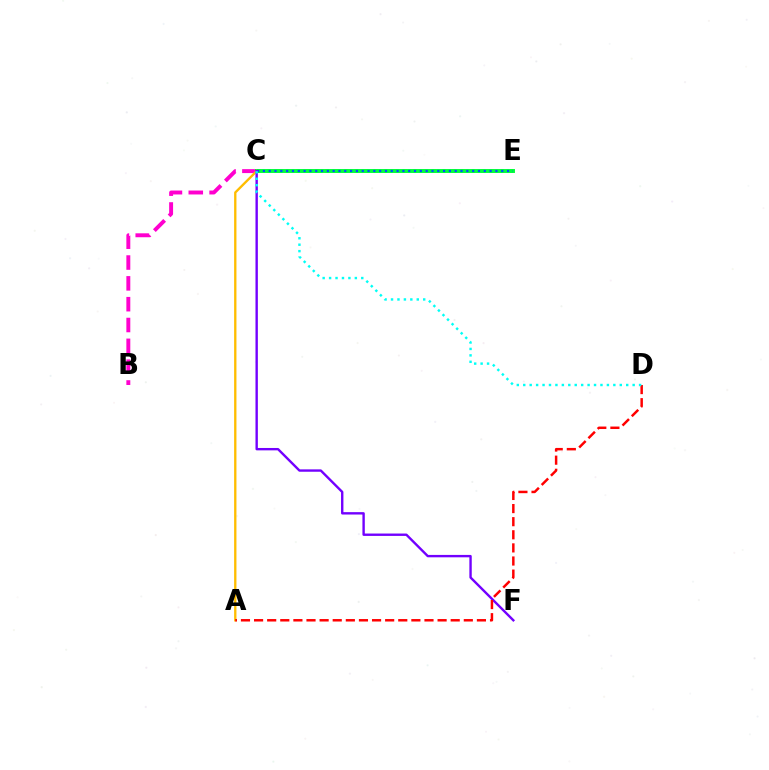{('B', 'C'): [{'color': '#ff00cf', 'line_style': 'dashed', 'thickness': 2.83}], ('C', 'E'): [{'color': '#84ff00', 'line_style': 'dotted', 'thickness': 2.65}, {'color': '#00ff39', 'line_style': 'solid', 'thickness': 2.83}, {'color': '#004bff', 'line_style': 'dotted', 'thickness': 1.58}], ('A', 'C'): [{'color': '#ffbd00', 'line_style': 'solid', 'thickness': 1.68}], ('C', 'F'): [{'color': '#7200ff', 'line_style': 'solid', 'thickness': 1.72}], ('A', 'D'): [{'color': '#ff0000', 'line_style': 'dashed', 'thickness': 1.78}], ('C', 'D'): [{'color': '#00fff6', 'line_style': 'dotted', 'thickness': 1.75}]}